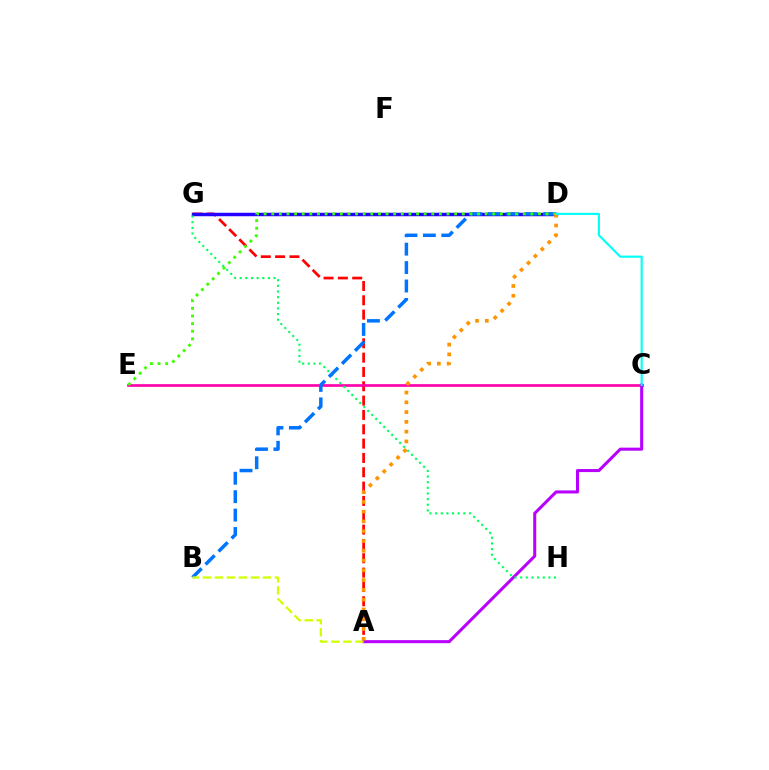{('A', 'G'): [{'color': '#ff0000', 'line_style': 'dashed', 'thickness': 1.95}], ('C', 'E'): [{'color': '#ff00ac', 'line_style': 'solid', 'thickness': 1.93}], ('D', 'G'): [{'color': '#2500ff', 'line_style': 'solid', 'thickness': 2.49}], ('A', 'C'): [{'color': '#b900ff', 'line_style': 'solid', 'thickness': 2.19}], ('G', 'H'): [{'color': '#00ff5c', 'line_style': 'dotted', 'thickness': 1.53}], ('B', 'D'): [{'color': '#0074ff', 'line_style': 'dashed', 'thickness': 2.5}], ('D', 'E'): [{'color': '#3dff00', 'line_style': 'dotted', 'thickness': 2.07}], ('A', 'B'): [{'color': '#d1ff00', 'line_style': 'dashed', 'thickness': 1.63}], ('A', 'D'): [{'color': '#ff9400', 'line_style': 'dotted', 'thickness': 2.66}], ('C', 'D'): [{'color': '#00fff6', 'line_style': 'solid', 'thickness': 1.53}]}